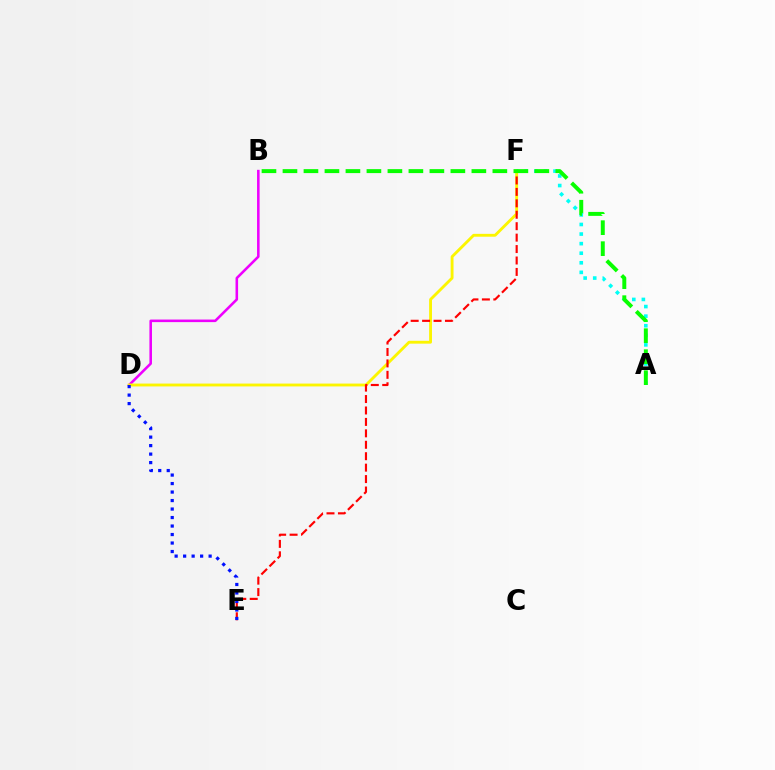{('B', 'D'): [{'color': '#ee00ff', 'line_style': 'solid', 'thickness': 1.85}], ('D', 'F'): [{'color': '#fcf500', 'line_style': 'solid', 'thickness': 2.06}], ('A', 'F'): [{'color': '#00fff6', 'line_style': 'dotted', 'thickness': 2.6}], ('E', 'F'): [{'color': '#ff0000', 'line_style': 'dashed', 'thickness': 1.55}], ('A', 'B'): [{'color': '#08ff00', 'line_style': 'dashed', 'thickness': 2.85}], ('D', 'E'): [{'color': '#0010ff', 'line_style': 'dotted', 'thickness': 2.31}]}